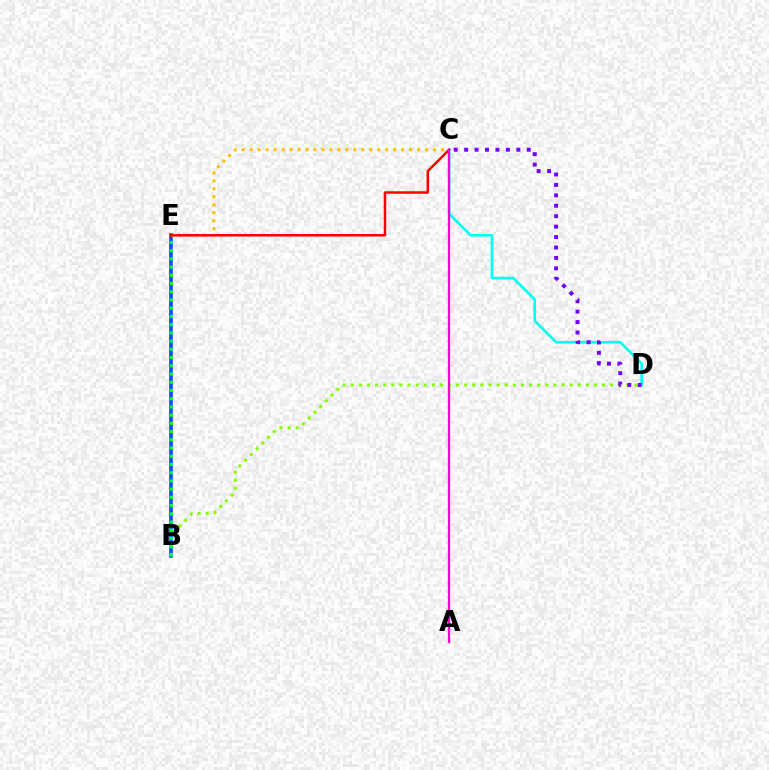{('B', 'E'): [{'color': '#004bff', 'line_style': 'solid', 'thickness': 2.57}, {'color': '#00ff39', 'line_style': 'dotted', 'thickness': 2.23}], ('C', 'D'): [{'color': '#00fff6', 'line_style': 'solid', 'thickness': 1.89}, {'color': '#7200ff', 'line_style': 'dotted', 'thickness': 2.83}], ('C', 'E'): [{'color': '#ffbd00', 'line_style': 'dotted', 'thickness': 2.17}, {'color': '#ff0000', 'line_style': 'solid', 'thickness': 1.79}], ('B', 'D'): [{'color': '#84ff00', 'line_style': 'dotted', 'thickness': 2.2}], ('A', 'C'): [{'color': '#ff00cf', 'line_style': 'solid', 'thickness': 1.64}]}